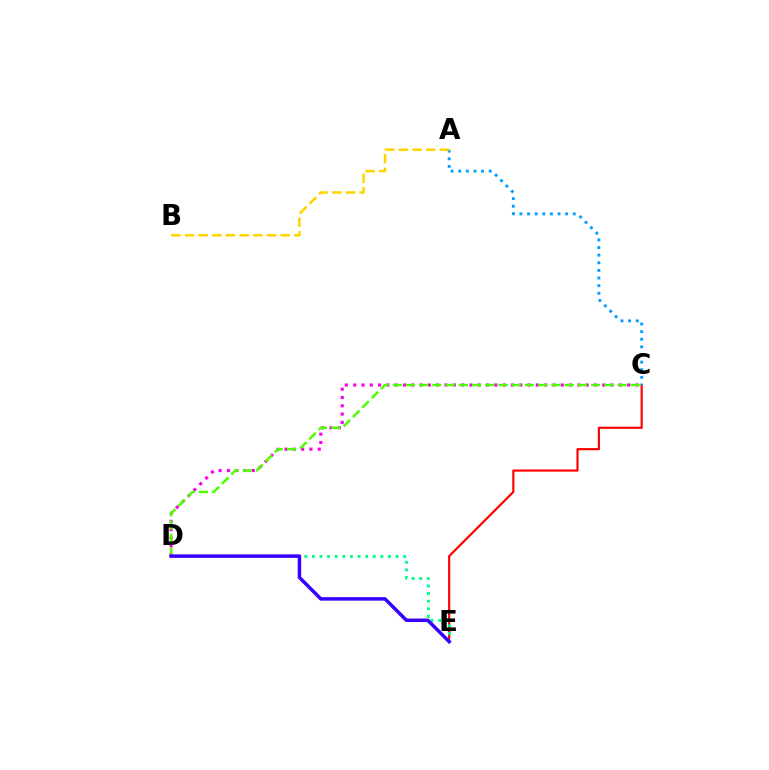{('C', 'E'): [{'color': '#ff0000', 'line_style': 'solid', 'thickness': 1.57}], ('D', 'E'): [{'color': '#00ff86', 'line_style': 'dotted', 'thickness': 2.07}, {'color': '#3700ff', 'line_style': 'solid', 'thickness': 2.52}], ('A', 'C'): [{'color': '#009eff', 'line_style': 'dotted', 'thickness': 2.07}], ('C', 'D'): [{'color': '#ff00ed', 'line_style': 'dotted', 'thickness': 2.26}, {'color': '#4fff00', 'line_style': 'dashed', 'thickness': 1.8}], ('A', 'B'): [{'color': '#ffd500', 'line_style': 'dashed', 'thickness': 1.86}]}